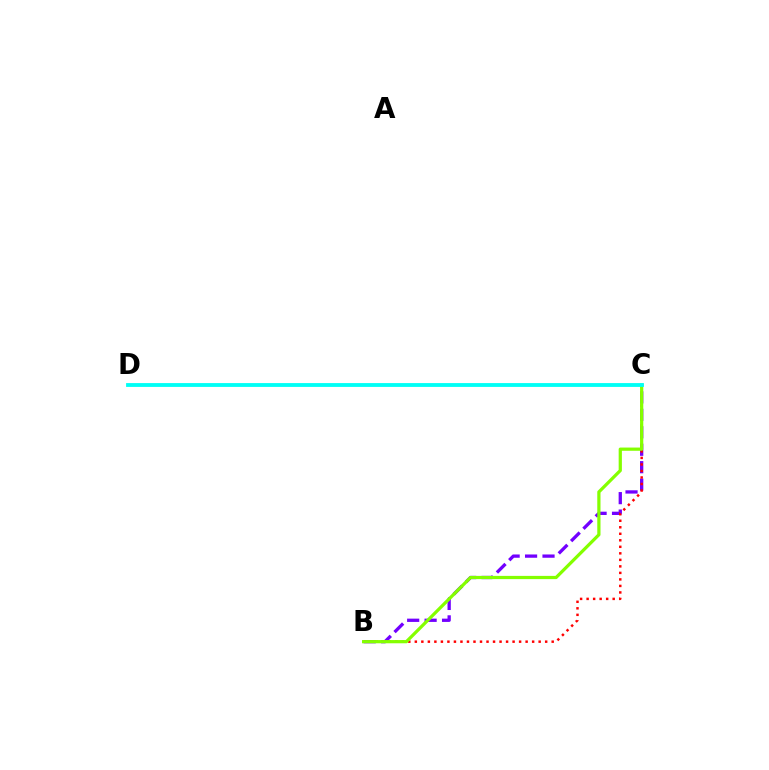{('B', 'C'): [{'color': '#7200ff', 'line_style': 'dashed', 'thickness': 2.37}, {'color': '#ff0000', 'line_style': 'dotted', 'thickness': 1.77}, {'color': '#84ff00', 'line_style': 'solid', 'thickness': 2.32}], ('C', 'D'): [{'color': '#00fff6', 'line_style': 'solid', 'thickness': 2.76}]}